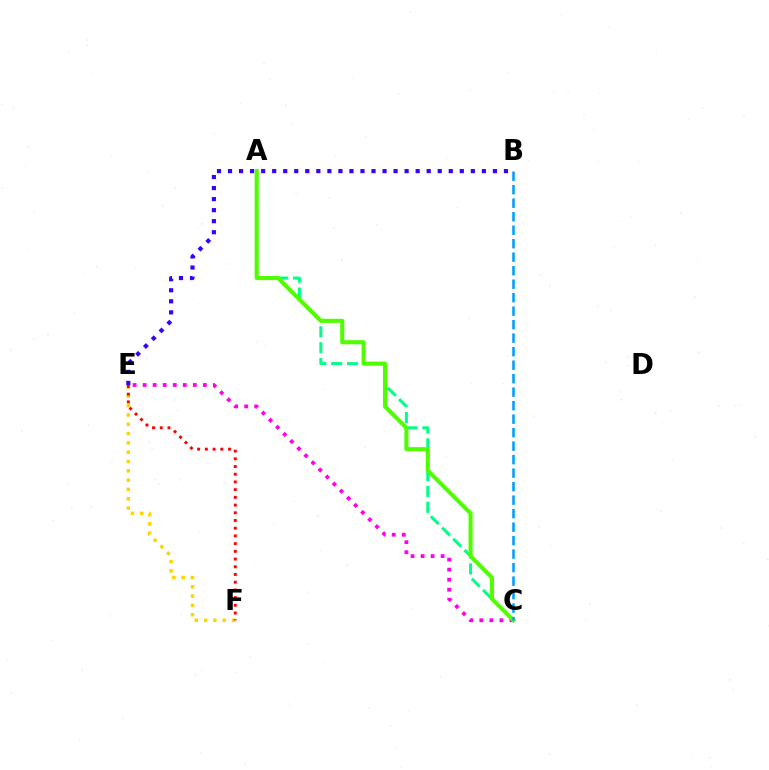{('B', 'E'): [{'color': '#3700ff', 'line_style': 'dotted', 'thickness': 3.0}], ('A', 'C'): [{'color': '#00ff86', 'line_style': 'dashed', 'thickness': 2.16}, {'color': '#4fff00', 'line_style': 'solid', 'thickness': 2.93}], ('C', 'E'): [{'color': '#ff00ed', 'line_style': 'dotted', 'thickness': 2.73}], ('E', 'F'): [{'color': '#ffd500', 'line_style': 'dotted', 'thickness': 2.53}, {'color': '#ff0000', 'line_style': 'dotted', 'thickness': 2.1}], ('B', 'C'): [{'color': '#009eff', 'line_style': 'dashed', 'thickness': 1.83}]}